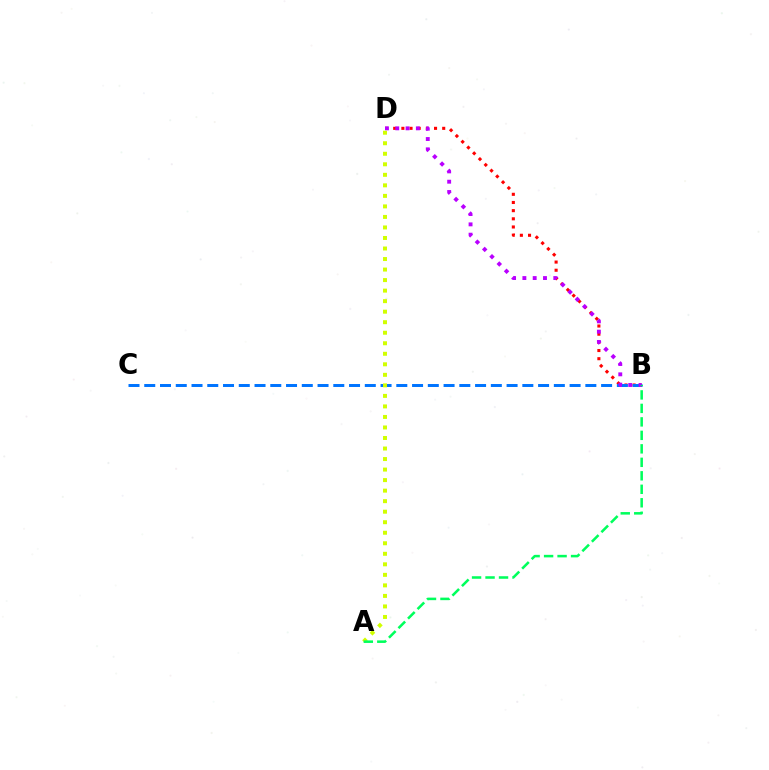{('B', 'D'): [{'color': '#ff0000', 'line_style': 'dotted', 'thickness': 2.22}, {'color': '#b900ff', 'line_style': 'dotted', 'thickness': 2.8}], ('B', 'C'): [{'color': '#0074ff', 'line_style': 'dashed', 'thickness': 2.14}], ('A', 'D'): [{'color': '#d1ff00', 'line_style': 'dotted', 'thickness': 2.86}], ('A', 'B'): [{'color': '#00ff5c', 'line_style': 'dashed', 'thickness': 1.83}]}